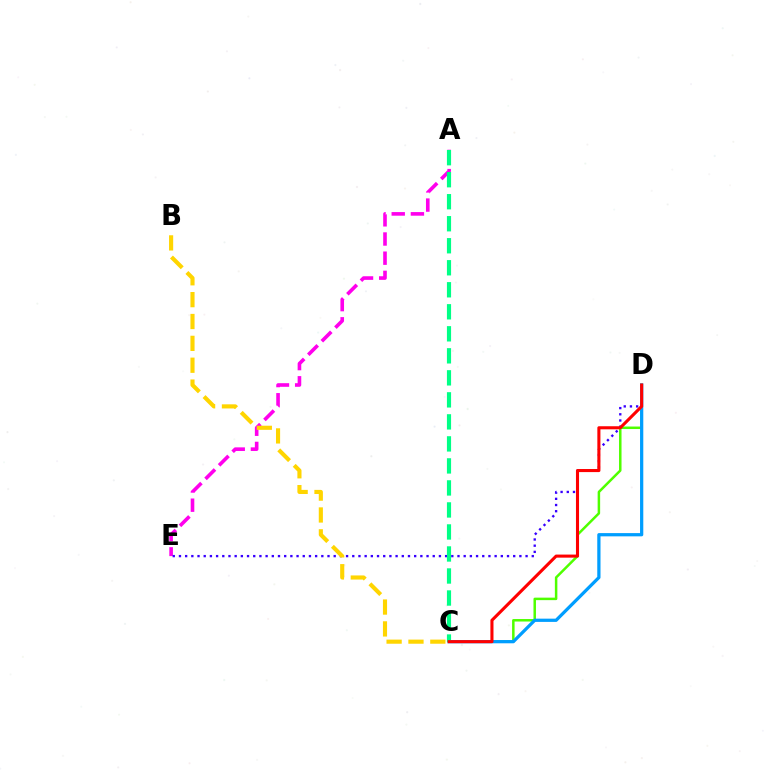{('A', 'E'): [{'color': '#ff00ed', 'line_style': 'dashed', 'thickness': 2.6}], ('C', 'D'): [{'color': '#4fff00', 'line_style': 'solid', 'thickness': 1.8}, {'color': '#009eff', 'line_style': 'solid', 'thickness': 2.34}, {'color': '#ff0000', 'line_style': 'solid', 'thickness': 2.21}], ('D', 'E'): [{'color': '#3700ff', 'line_style': 'dotted', 'thickness': 1.68}], ('A', 'C'): [{'color': '#00ff86', 'line_style': 'dashed', 'thickness': 2.99}], ('B', 'C'): [{'color': '#ffd500', 'line_style': 'dashed', 'thickness': 2.97}]}